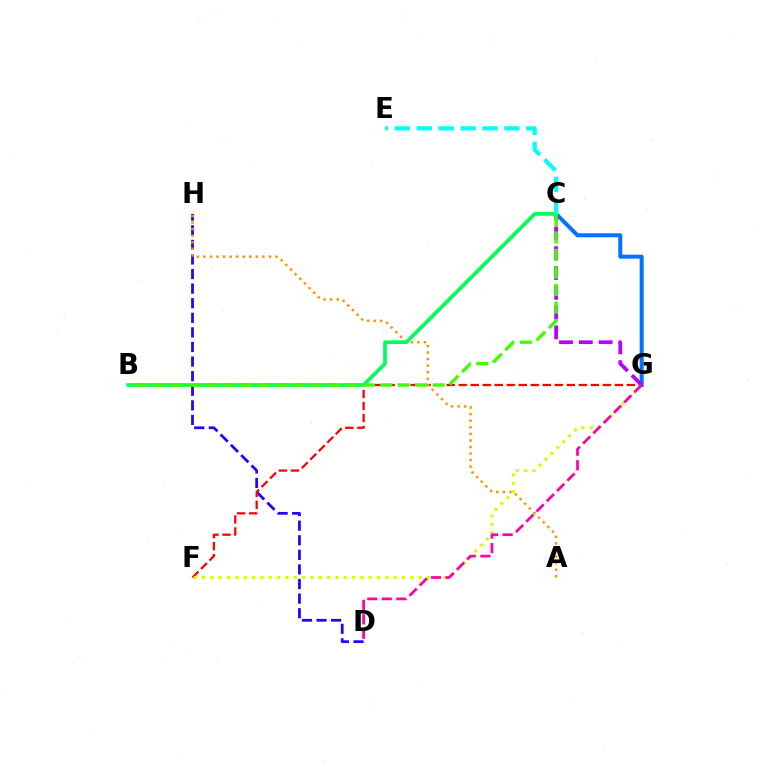{('D', 'H'): [{'color': '#2500ff', 'line_style': 'dashed', 'thickness': 1.98}], ('F', 'G'): [{'color': '#ff0000', 'line_style': 'dashed', 'thickness': 1.63}, {'color': '#d1ff00', 'line_style': 'dotted', 'thickness': 2.26}], ('A', 'H'): [{'color': '#ff9400', 'line_style': 'dotted', 'thickness': 1.78}], ('C', 'G'): [{'color': '#0074ff', 'line_style': 'solid', 'thickness': 2.88}, {'color': '#b900ff', 'line_style': 'dashed', 'thickness': 2.69}], ('B', 'C'): [{'color': '#00ff5c', 'line_style': 'solid', 'thickness': 2.67}, {'color': '#3dff00', 'line_style': 'dashed', 'thickness': 2.38}], ('C', 'E'): [{'color': '#00fff6', 'line_style': 'dashed', 'thickness': 2.98}], ('D', 'G'): [{'color': '#ff00ac', 'line_style': 'dashed', 'thickness': 1.98}]}